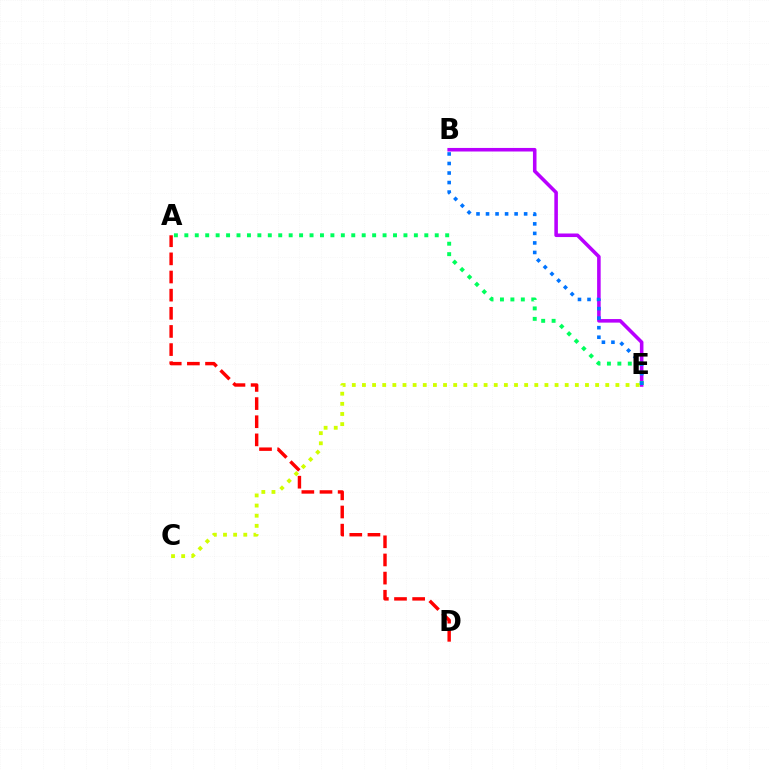{('B', 'E'): [{'color': '#b900ff', 'line_style': 'solid', 'thickness': 2.56}, {'color': '#0074ff', 'line_style': 'dotted', 'thickness': 2.59}], ('C', 'E'): [{'color': '#d1ff00', 'line_style': 'dotted', 'thickness': 2.75}], ('A', 'E'): [{'color': '#00ff5c', 'line_style': 'dotted', 'thickness': 2.83}], ('A', 'D'): [{'color': '#ff0000', 'line_style': 'dashed', 'thickness': 2.47}]}